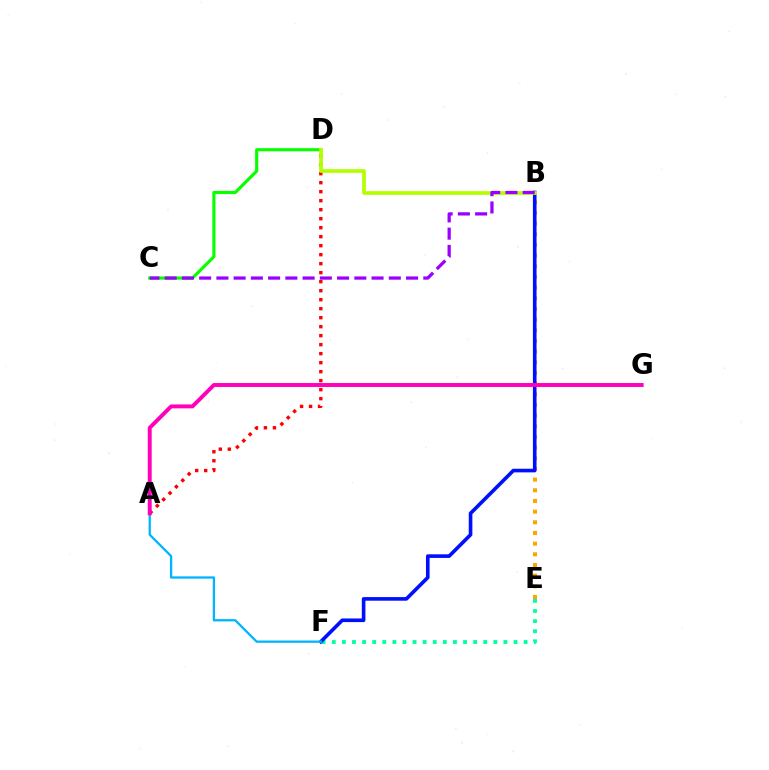{('A', 'D'): [{'color': '#ff0000', 'line_style': 'dotted', 'thickness': 2.44}], ('B', 'E'): [{'color': '#ffa500', 'line_style': 'dotted', 'thickness': 2.9}], ('E', 'F'): [{'color': '#00ff9d', 'line_style': 'dotted', 'thickness': 2.74}], ('C', 'D'): [{'color': '#08ff00', 'line_style': 'solid', 'thickness': 2.25}], ('B', 'F'): [{'color': '#0010ff', 'line_style': 'solid', 'thickness': 2.61}], ('B', 'D'): [{'color': '#b3ff00', 'line_style': 'solid', 'thickness': 2.66}], ('A', 'F'): [{'color': '#00b5ff', 'line_style': 'solid', 'thickness': 1.65}], ('B', 'C'): [{'color': '#9b00ff', 'line_style': 'dashed', 'thickness': 2.34}], ('A', 'G'): [{'color': '#ff00bd', 'line_style': 'solid', 'thickness': 2.83}]}